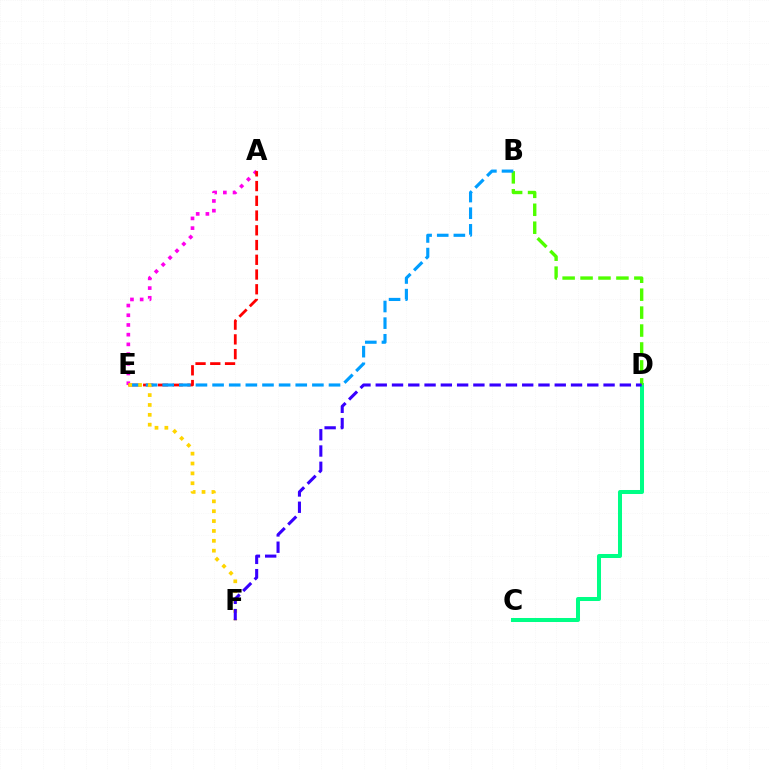{('C', 'D'): [{'color': '#00ff86', 'line_style': 'solid', 'thickness': 2.89}], ('B', 'D'): [{'color': '#4fff00', 'line_style': 'dashed', 'thickness': 2.44}], ('A', 'E'): [{'color': '#ff00ed', 'line_style': 'dotted', 'thickness': 2.64}, {'color': '#ff0000', 'line_style': 'dashed', 'thickness': 2.0}], ('B', 'E'): [{'color': '#009eff', 'line_style': 'dashed', 'thickness': 2.26}], ('E', 'F'): [{'color': '#ffd500', 'line_style': 'dotted', 'thickness': 2.68}], ('D', 'F'): [{'color': '#3700ff', 'line_style': 'dashed', 'thickness': 2.21}]}